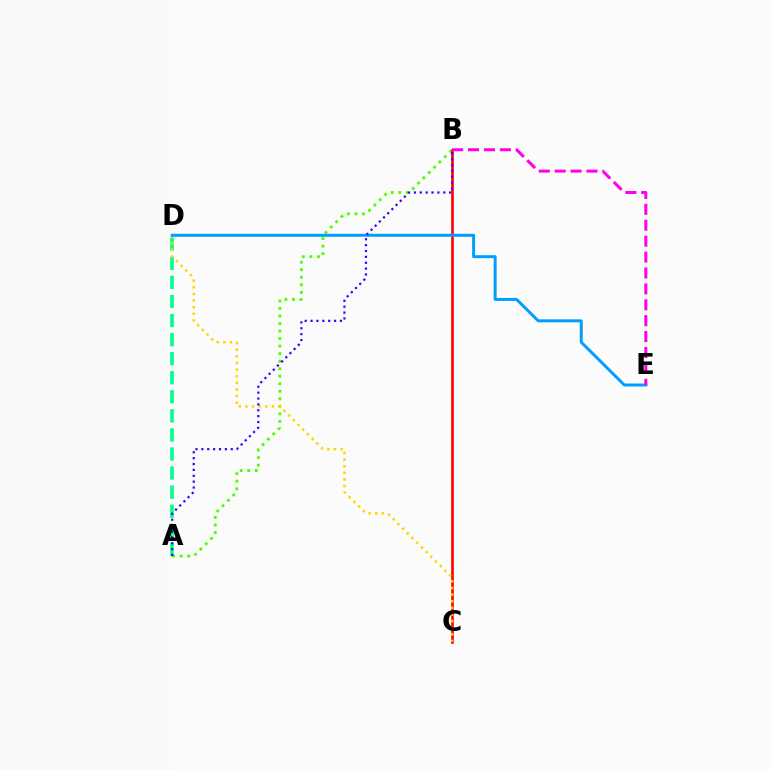{('A', 'B'): [{'color': '#4fff00', 'line_style': 'dotted', 'thickness': 2.05}, {'color': '#3700ff', 'line_style': 'dotted', 'thickness': 1.6}], ('A', 'D'): [{'color': '#00ff86', 'line_style': 'dashed', 'thickness': 2.59}], ('B', 'C'): [{'color': '#ff0000', 'line_style': 'solid', 'thickness': 1.89}], ('C', 'D'): [{'color': '#ffd500', 'line_style': 'dotted', 'thickness': 1.8}], ('D', 'E'): [{'color': '#009eff', 'line_style': 'solid', 'thickness': 2.14}], ('B', 'E'): [{'color': '#ff00ed', 'line_style': 'dashed', 'thickness': 2.16}]}